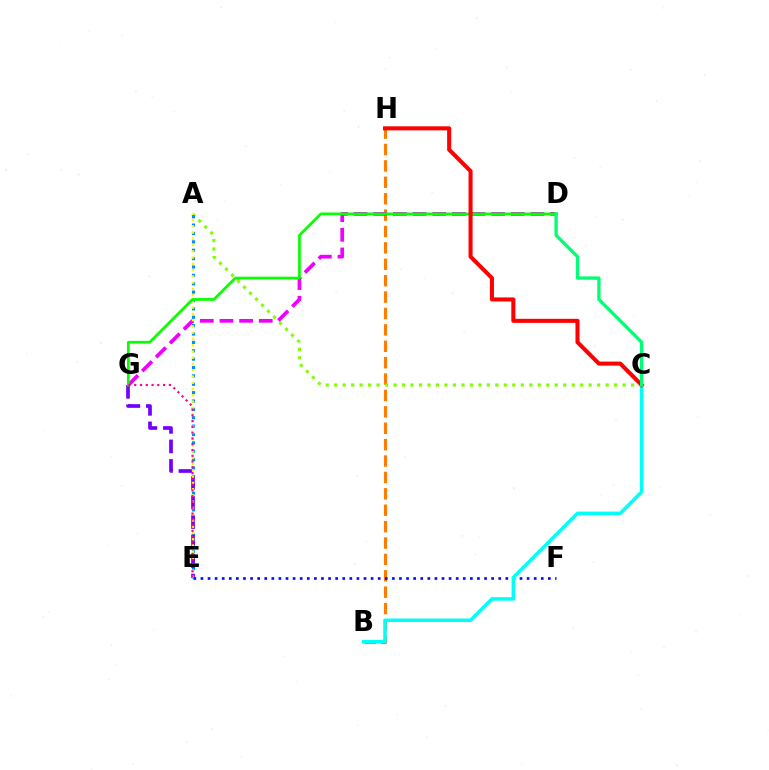{('B', 'H'): [{'color': '#ff7c00', 'line_style': 'dashed', 'thickness': 2.23}], ('A', 'C'): [{'color': '#84ff00', 'line_style': 'dotted', 'thickness': 2.3}], ('D', 'G'): [{'color': '#ee00ff', 'line_style': 'dashed', 'thickness': 2.67}, {'color': '#08ff00', 'line_style': 'solid', 'thickness': 1.98}], ('A', 'E'): [{'color': '#008cff', 'line_style': 'dotted', 'thickness': 2.28}, {'color': '#fcf500', 'line_style': 'dotted', 'thickness': 1.7}], ('E', 'G'): [{'color': '#7200ff', 'line_style': 'dashed', 'thickness': 2.65}, {'color': '#ff0094', 'line_style': 'dotted', 'thickness': 1.57}], ('E', 'F'): [{'color': '#0010ff', 'line_style': 'dotted', 'thickness': 1.93}], ('B', 'C'): [{'color': '#00fff6', 'line_style': 'solid', 'thickness': 2.53}], ('C', 'H'): [{'color': '#ff0000', 'line_style': 'solid', 'thickness': 2.92}], ('C', 'D'): [{'color': '#00ff74', 'line_style': 'solid', 'thickness': 2.39}]}